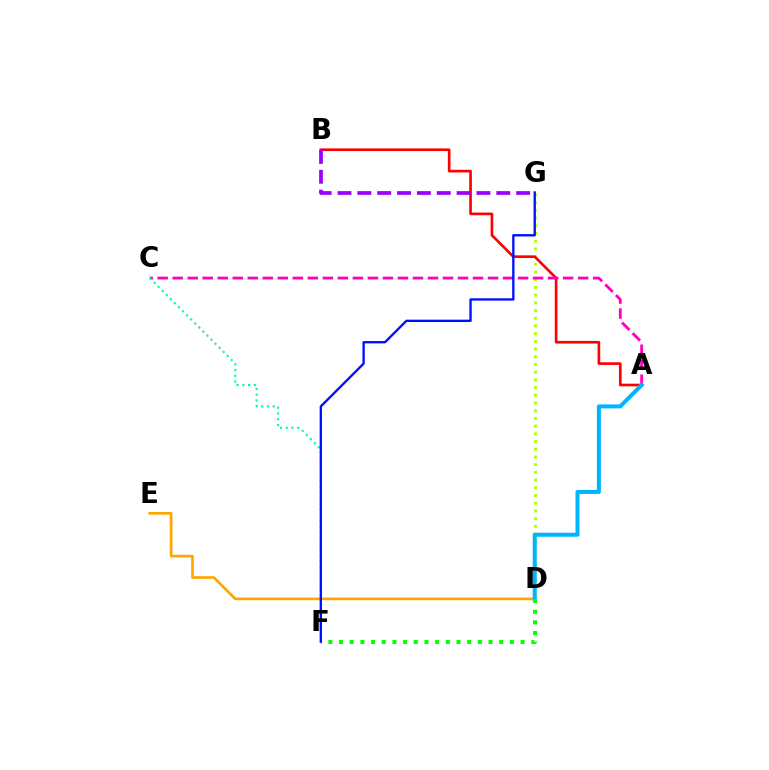{('D', 'G'): [{'color': '#b3ff00', 'line_style': 'dotted', 'thickness': 2.09}], ('A', 'B'): [{'color': '#ff0000', 'line_style': 'solid', 'thickness': 1.91}], ('D', 'E'): [{'color': '#ffa500', 'line_style': 'solid', 'thickness': 1.92}], ('A', 'C'): [{'color': '#ff00bd', 'line_style': 'dashed', 'thickness': 2.04}], ('A', 'D'): [{'color': '#00b5ff', 'line_style': 'solid', 'thickness': 2.89}], ('D', 'F'): [{'color': '#08ff00', 'line_style': 'dotted', 'thickness': 2.9}], ('C', 'F'): [{'color': '#00ff9d', 'line_style': 'dotted', 'thickness': 1.56}], ('F', 'G'): [{'color': '#0010ff', 'line_style': 'solid', 'thickness': 1.69}], ('B', 'G'): [{'color': '#9b00ff', 'line_style': 'dashed', 'thickness': 2.7}]}